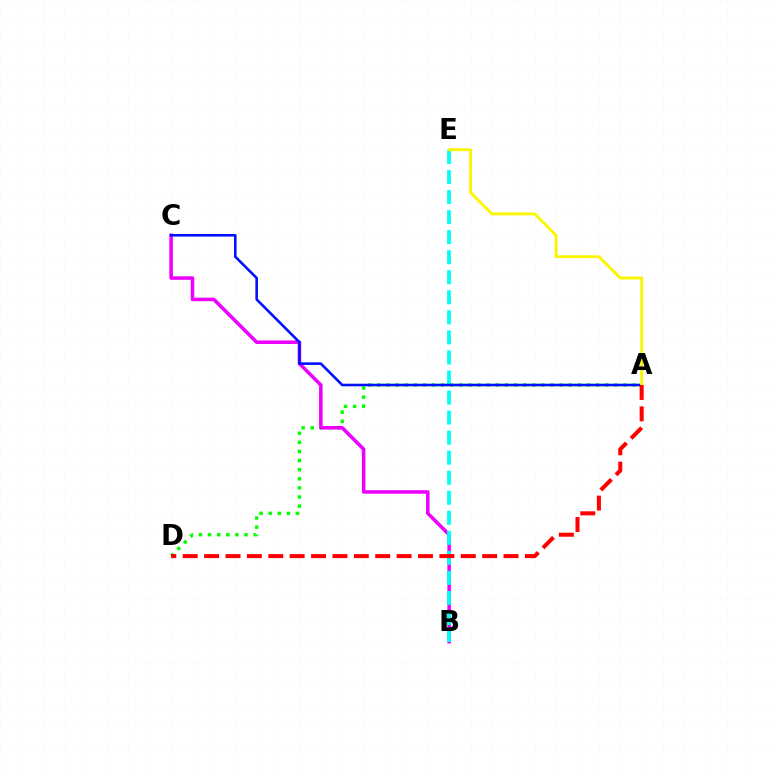{('A', 'D'): [{'color': '#08ff00', 'line_style': 'dotted', 'thickness': 2.48}, {'color': '#ff0000', 'line_style': 'dashed', 'thickness': 2.91}], ('B', 'C'): [{'color': '#ee00ff', 'line_style': 'solid', 'thickness': 2.55}], ('B', 'E'): [{'color': '#00fff6', 'line_style': 'dashed', 'thickness': 2.72}], ('A', 'C'): [{'color': '#0010ff', 'line_style': 'solid', 'thickness': 1.86}], ('A', 'E'): [{'color': '#fcf500', 'line_style': 'solid', 'thickness': 2.06}]}